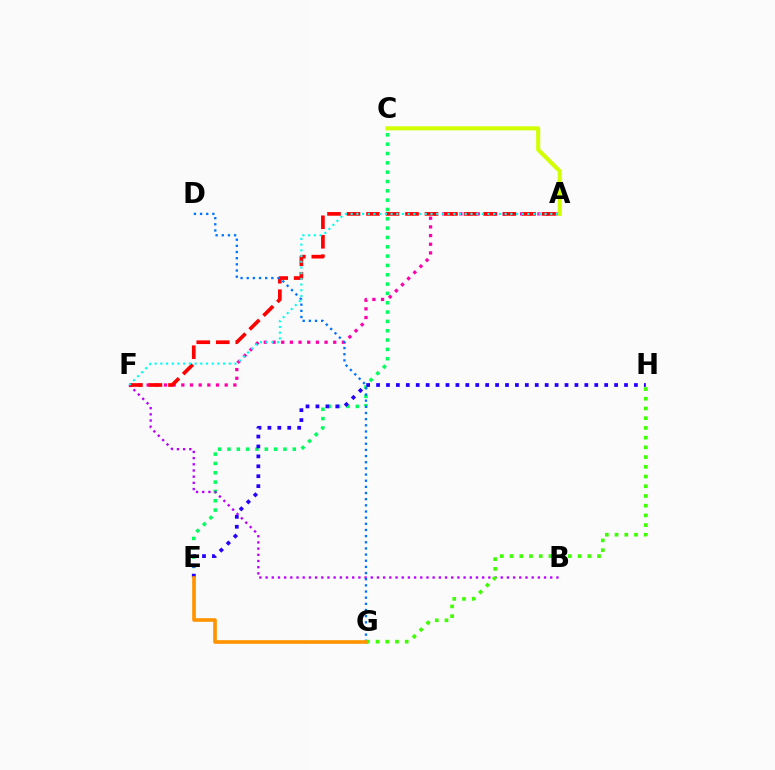{('C', 'E'): [{'color': '#00ff5c', 'line_style': 'dotted', 'thickness': 2.53}], ('A', 'F'): [{'color': '#ff00ac', 'line_style': 'dotted', 'thickness': 2.36}, {'color': '#ff0000', 'line_style': 'dashed', 'thickness': 2.65}, {'color': '#00fff6', 'line_style': 'dotted', 'thickness': 1.55}], ('B', 'F'): [{'color': '#b900ff', 'line_style': 'dotted', 'thickness': 1.68}], ('E', 'H'): [{'color': '#2500ff', 'line_style': 'dotted', 'thickness': 2.69}], ('A', 'C'): [{'color': '#d1ff00', 'line_style': 'solid', 'thickness': 2.92}], ('D', 'G'): [{'color': '#0074ff', 'line_style': 'dotted', 'thickness': 1.67}], ('G', 'H'): [{'color': '#3dff00', 'line_style': 'dotted', 'thickness': 2.64}], ('E', 'G'): [{'color': '#ff9400', 'line_style': 'solid', 'thickness': 2.63}]}